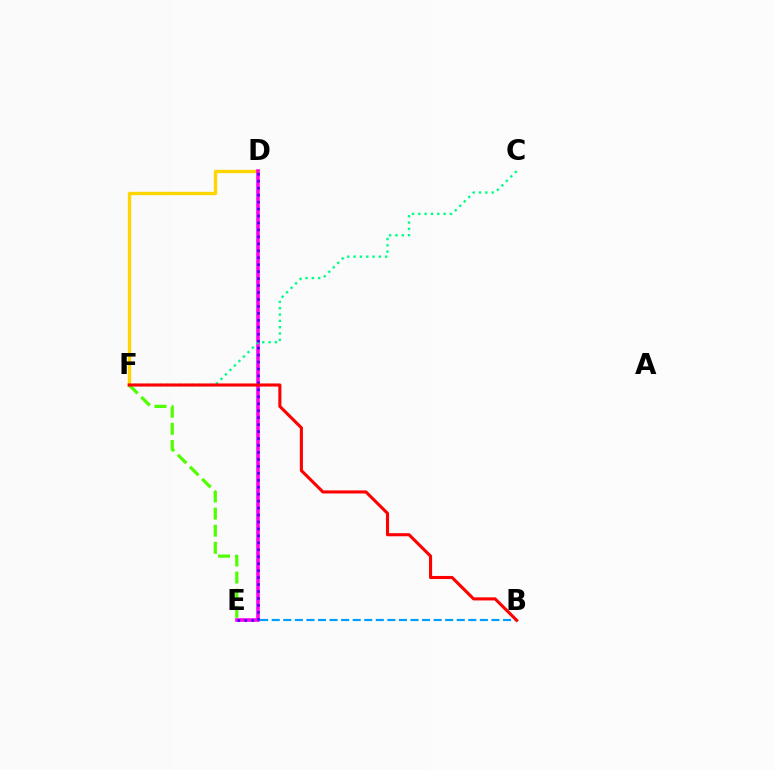{('D', 'F'): [{'color': '#ffd500', 'line_style': 'solid', 'thickness': 2.41}], ('E', 'F'): [{'color': '#4fff00', 'line_style': 'dashed', 'thickness': 2.32}], ('B', 'E'): [{'color': '#009eff', 'line_style': 'dashed', 'thickness': 1.57}], ('D', 'E'): [{'color': '#ff00ed', 'line_style': 'solid', 'thickness': 2.59}, {'color': '#3700ff', 'line_style': 'dotted', 'thickness': 1.89}], ('C', 'F'): [{'color': '#00ff86', 'line_style': 'dotted', 'thickness': 1.72}], ('B', 'F'): [{'color': '#ff0000', 'line_style': 'solid', 'thickness': 2.22}]}